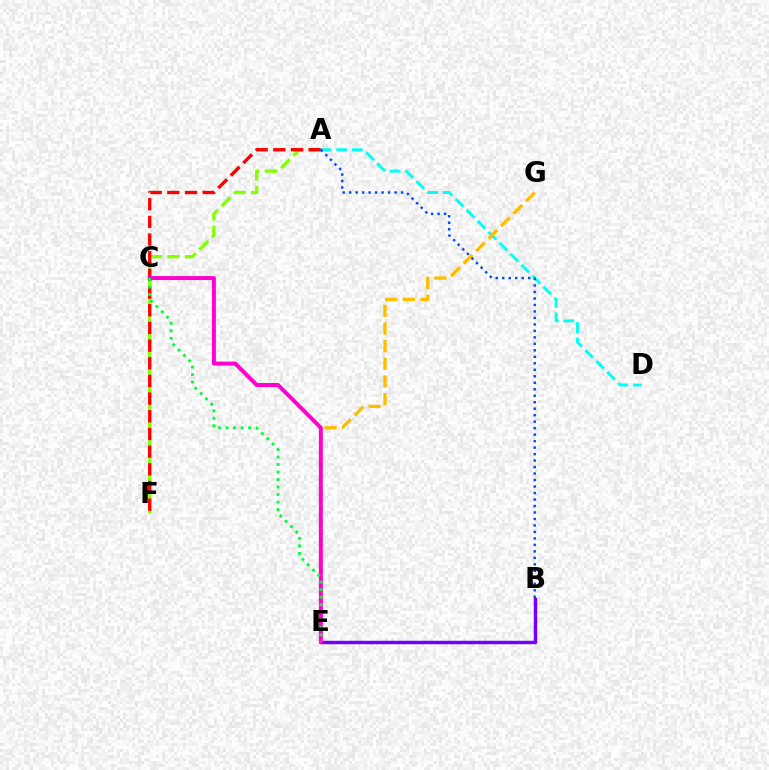{('A', 'F'): [{'color': '#84ff00', 'line_style': 'dashed', 'thickness': 2.38}, {'color': '#ff0000', 'line_style': 'dashed', 'thickness': 2.4}], ('B', 'E'): [{'color': '#7200ff', 'line_style': 'solid', 'thickness': 2.48}], ('A', 'D'): [{'color': '#00fff6', 'line_style': 'dashed', 'thickness': 2.11}], ('E', 'G'): [{'color': '#ffbd00', 'line_style': 'dashed', 'thickness': 2.4}], ('A', 'B'): [{'color': '#004bff', 'line_style': 'dotted', 'thickness': 1.76}], ('C', 'E'): [{'color': '#ff00cf', 'line_style': 'solid', 'thickness': 2.86}, {'color': '#00ff39', 'line_style': 'dotted', 'thickness': 2.04}]}